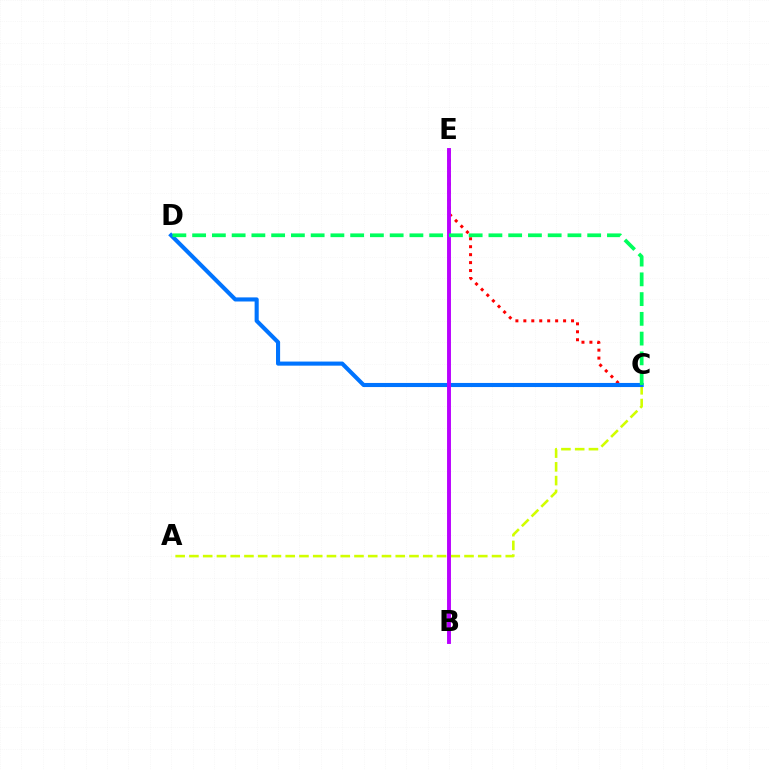{('C', 'E'): [{'color': '#ff0000', 'line_style': 'dotted', 'thickness': 2.16}], ('A', 'C'): [{'color': '#d1ff00', 'line_style': 'dashed', 'thickness': 1.87}], ('C', 'D'): [{'color': '#0074ff', 'line_style': 'solid', 'thickness': 2.95}, {'color': '#00ff5c', 'line_style': 'dashed', 'thickness': 2.68}], ('B', 'E'): [{'color': '#b900ff', 'line_style': 'solid', 'thickness': 2.81}]}